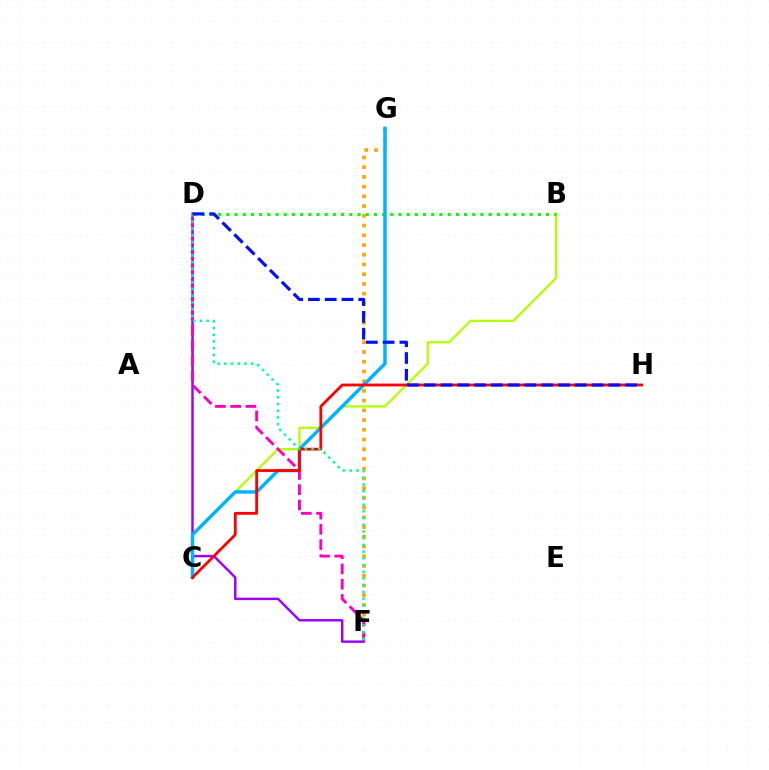{('B', 'C'): [{'color': '#b3ff00', 'line_style': 'solid', 'thickness': 1.64}], ('F', 'G'): [{'color': '#ffa500', 'line_style': 'dotted', 'thickness': 2.64}], ('D', 'F'): [{'color': '#9b00ff', 'line_style': 'solid', 'thickness': 1.76}, {'color': '#ff00bd', 'line_style': 'dashed', 'thickness': 2.07}, {'color': '#00ff9d', 'line_style': 'dotted', 'thickness': 1.82}], ('B', 'D'): [{'color': '#08ff00', 'line_style': 'dotted', 'thickness': 2.23}], ('C', 'G'): [{'color': '#00b5ff', 'line_style': 'solid', 'thickness': 2.5}], ('C', 'H'): [{'color': '#ff0000', 'line_style': 'solid', 'thickness': 2.02}], ('D', 'H'): [{'color': '#0010ff', 'line_style': 'dashed', 'thickness': 2.28}]}